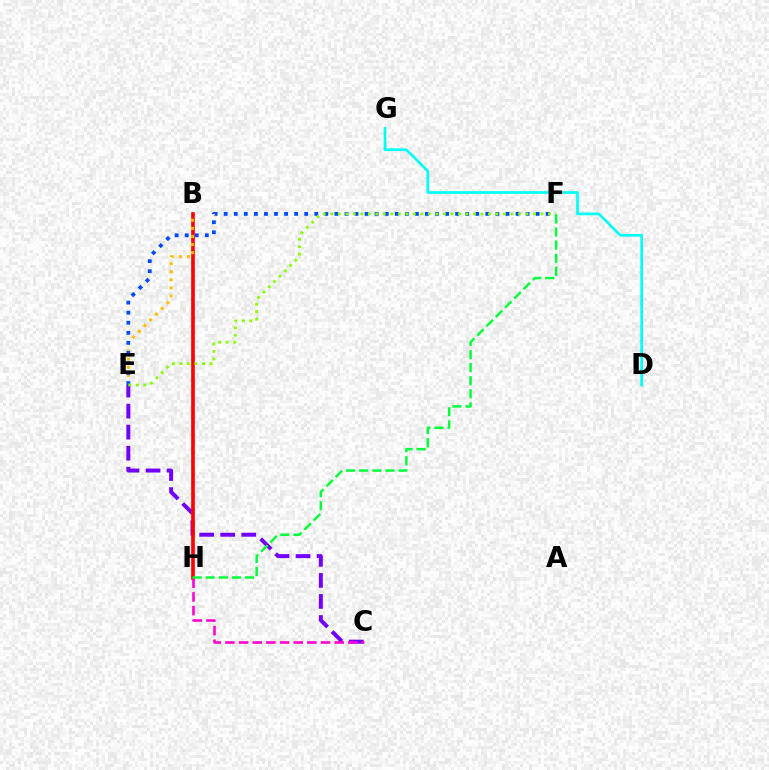{('C', 'E'): [{'color': '#7200ff', 'line_style': 'dashed', 'thickness': 2.86}], ('B', 'H'): [{'color': '#ff0000', 'line_style': 'solid', 'thickness': 2.62}], ('B', 'E'): [{'color': '#ffbd00', 'line_style': 'dotted', 'thickness': 2.2}], ('E', 'F'): [{'color': '#004bff', 'line_style': 'dotted', 'thickness': 2.73}, {'color': '#84ff00', 'line_style': 'dotted', 'thickness': 2.04}], ('C', 'H'): [{'color': '#ff00cf', 'line_style': 'dashed', 'thickness': 1.86}], ('F', 'H'): [{'color': '#00ff39', 'line_style': 'dashed', 'thickness': 1.78}], ('D', 'G'): [{'color': '#00fff6', 'line_style': 'solid', 'thickness': 1.94}]}